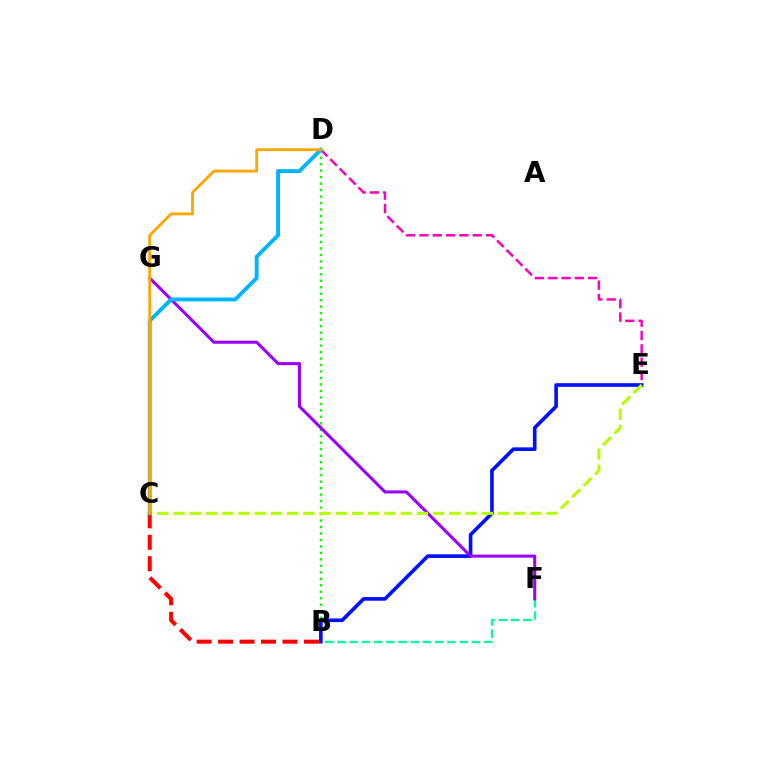{('B', 'F'): [{'color': '#00ff9d', 'line_style': 'dashed', 'thickness': 1.66}], ('B', 'C'): [{'color': '#ff0000', 'line_style': 'dashed', 'thickness': 2.91}], ('D', 'E'): [{'color': '#ff00bd', 'line_style': 'dashed', 'thickness': 1.81}], ('B', 'D'): [{'color': '#08ff00', 'line_style': 'dotted', 'thickness': 1.76}], ('B', 'E'): [{'color': '#0010ff', 'line_style': 'solid', 'thickness': 2.61}], ('F', 'G'): [{'color': '#9b00ff', 'line_style': 'solid', 'thickness': 2.21}], ('C', 'E'): [{'color': '#b3ff00', 'line_style': 'dashed', 'thickness': 2.2}], ('C', 'D'): [{'color': '#00b5ff', 'line_style': 'solid', 'thickness': 2.79}, {'color': '#ffa500', 'line_style': 'solid', 'thickness': 2.05}]}